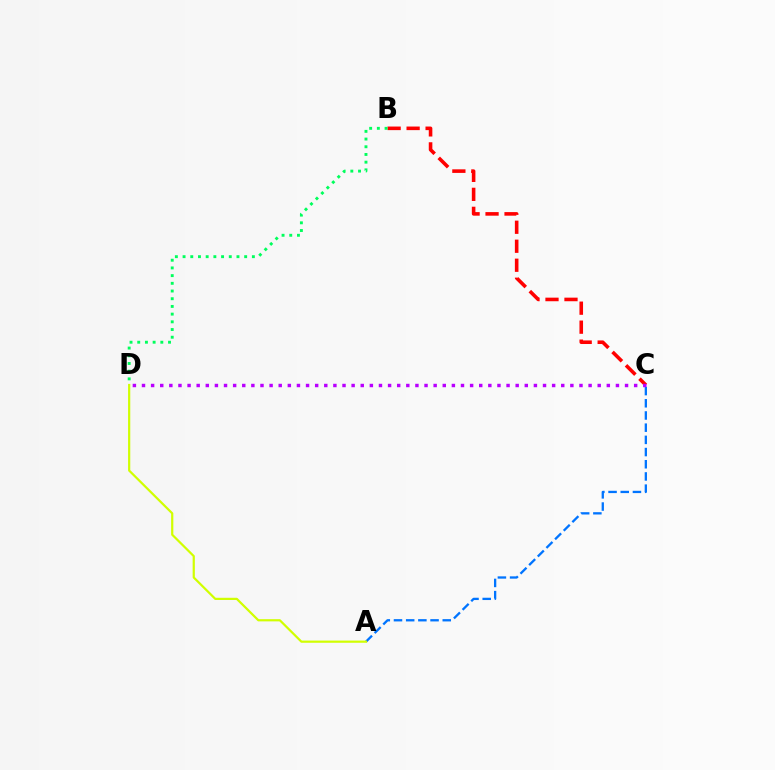{('B', 'C'): [{'color': '#ff0000', 'line_style': 'dashed', 'thickness': 2.58}], ('A', 'C'): [{'color': '#0074ff', 'line_style': 'dashed', 'thickness': 1.66}], ('C', 'D'): [{'color': '#b900ff', 'line_style': 'dotted', 'thickness': 2.48}], ('B', 'D'): [{'color': '#00ff5c', 'line_style': 'dotted', 'thickness': 2.09}], ('A', 'D'): [{'color': '#d1ff00', 'line_style': 'solid', 'thickness': 1.59}]}